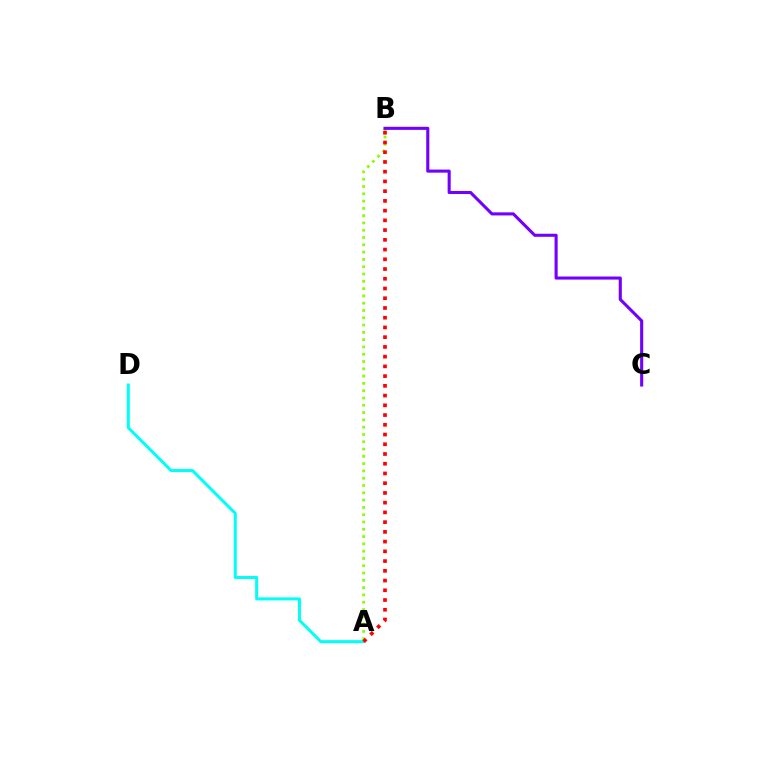{('A', 'B'): [{'color': '#84ff00', 'line_style': 'dotted', 'thickness': 1.98}, {'color': '#ff0000', 'line_style': 'dotted', 'thickness': 2.64}], ('A', 'D'): [{'color': '#00fff6', 'line_style': 'solid', 'thickness': 2.18}], ('B', 'C'): [{'color': '#7200ff', 'line_style': 'solid', 'thickness': 2.22}]}